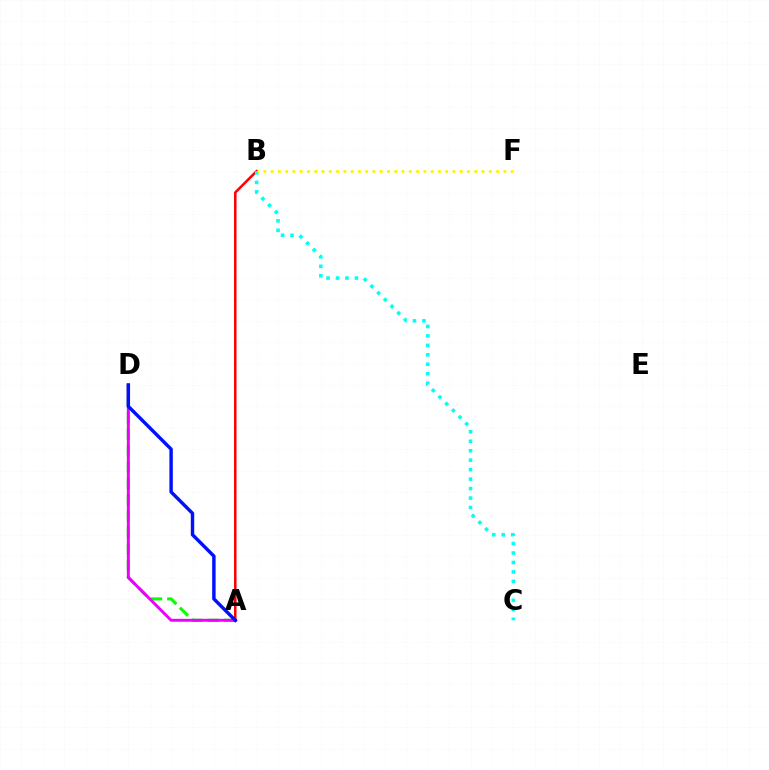{('A', 'B'): [{'color': '#ff0000', 'line_style': 'solid', 'thickness': 1.82}], ('A', 'D'): [{'color': '#08ff00', 'line_style': 'dashed', 'thickness': 2.23}, {'color': '#ee00ff', 'line_style': 'solid', 'thickness': 2.12}, {'color': '#0010ff', 'line_style': 'solid', 'thickness': 2.47}], ('B', 'C'): [{'color': '#00fff6', 'line_style': 'dotted', 'thickness': 2.57}], ('B', 'F'): [{'color': '#fcf500', 'line_style': 'dotted', 'thickness': 1.98}]}